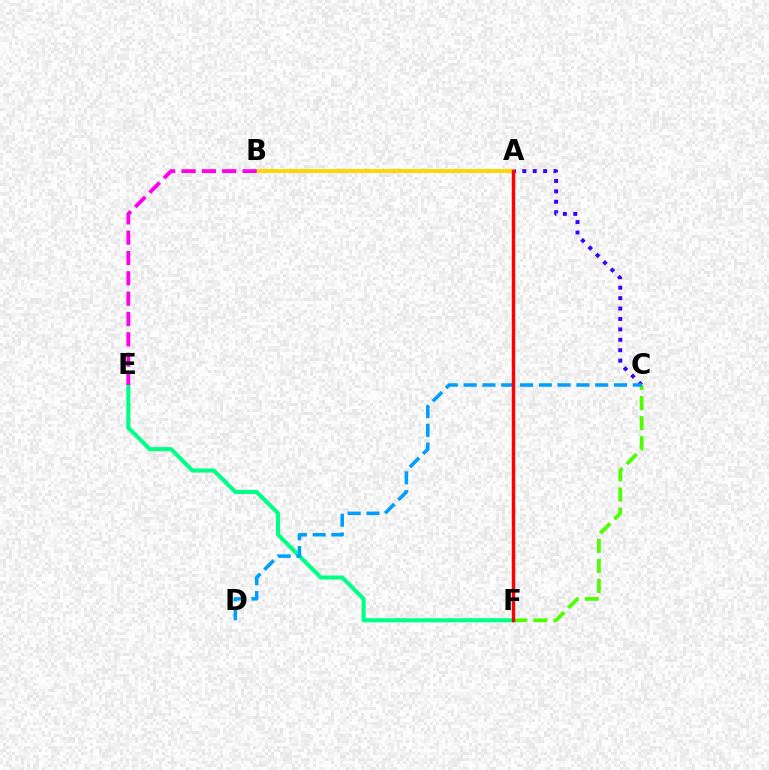{('A', 'C'): [{'color': '#3700ff', 'line_style': 'dotted', 'thickness': 2.83}], ('A', 'B'): [{'color': '#ffd500', 'line_style': 'solid', 'thickness': 2.75}], ('C', 'F'): [{'color': '#4fff00', 'line_style': 'dashed', 'thickness': 2.73}], ('E', 'F'): [{'color': '#00ff86', 'line_style': 'solid', 'thickness': 2.93}], ('C', 'D'): [{'color': '#009eff', 'line_style': 'dashed', 'thickness': 2.55}], ('A', 'F'): [{'color': '#ff0000', 'line_style': 'solid', 'thickness': 2.45}], ('B', 'E'): [{'color': '#ff00ed', 'line_style': 'dashed', 'thickness': 2.76}]}